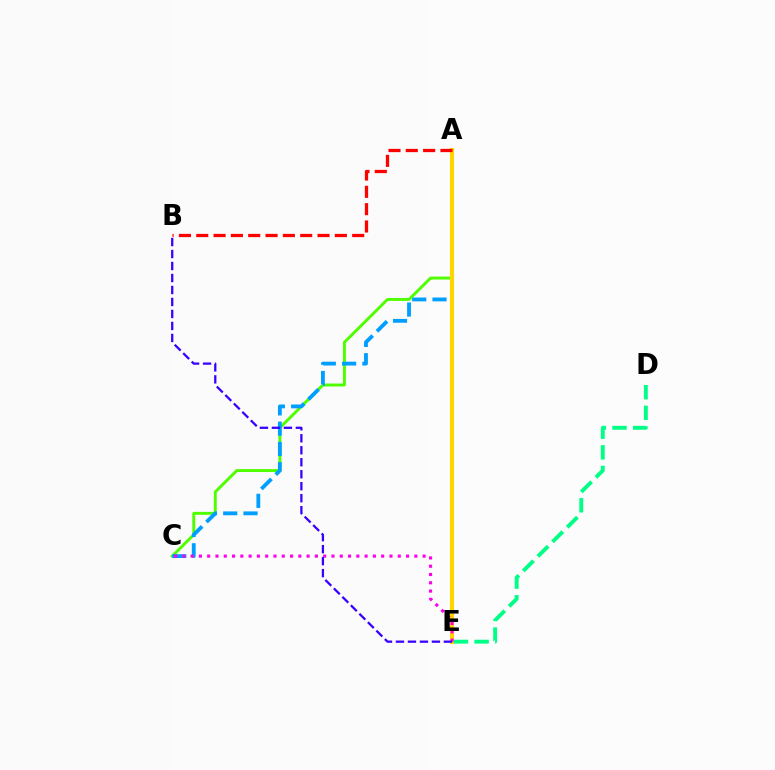{('A', 'C'): [{'color': '#4fff00', 'line_style': 'solid', 'thickness': 2.11}, {'color': '#009eff', 'line_style': 'dashed', 'thickness': 2.76}], ('A', 'E'): [{'color': '#ffd500', 'line_style': 'solid', 'thickness': 2.95}], ('D', 'E'): [{'color': '#00ff86', 'line_style': 'dashed', 'thickness': 2.8}], ('C', 'E'): [{'color': '#ff00ed', 'line_style': 'dotted', 'thickness': 2.25}], ('B', 'E'): [{'color': '#3700ff', 'line_style': 'dashed', 'thickness': 1.63}], ('A', 'B'): [{'color': '#ff0000', 'line_style': 'dashed', 'thickness': 2.35}]}